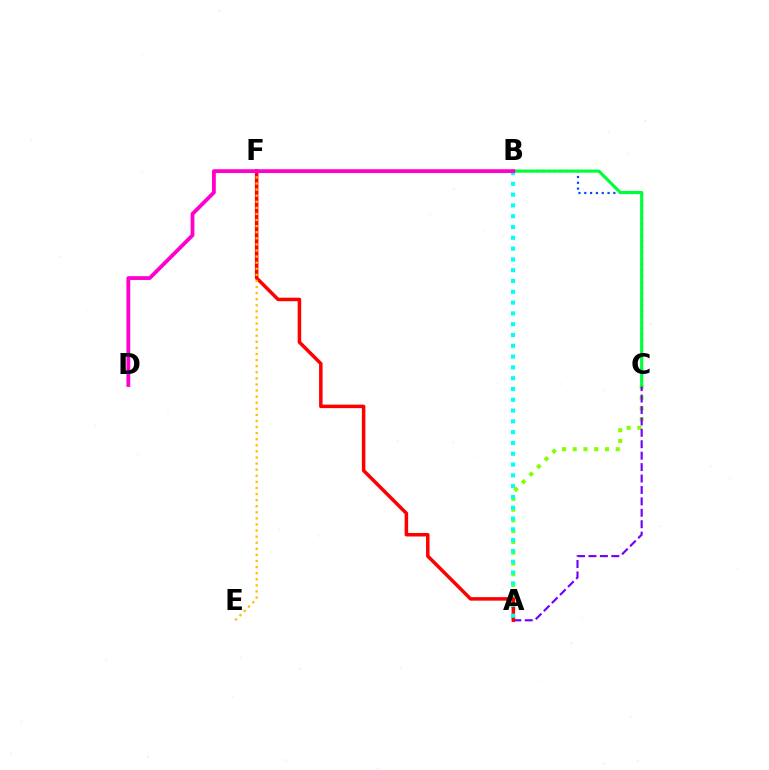{('A', 'C'): [{'color': '#84ff00', 'line_style': 'dotted', 'thickness': 2.92}, {'color': '#7200ff', 'line_style': 'dashed', 'thickness': 1.55}], ('B', 'C'): [{'color': '#004bff', 'line_style': 'dotted', 'thickness': 1.58}, {'color': '#00ff39', 'line_style': 'solid', 'thickness': 2.25}], ('A', 'F'): [{'color': '#ff0000', 'line_style': 'solid', 'thickness': 2.52}], ('E', 'F'): [{'color': '#ffbd00', 'line_style': 'dotted', 'thickness': 1.65}], ('A', 'B'): [{'color': '#00fff6', 'line_style': 'dotted', 'thickness': 2.93}], ('B', 'D'): [{'color': '#ff00cf', 'line_style': 'solid', 'thickness': 2.74}]}